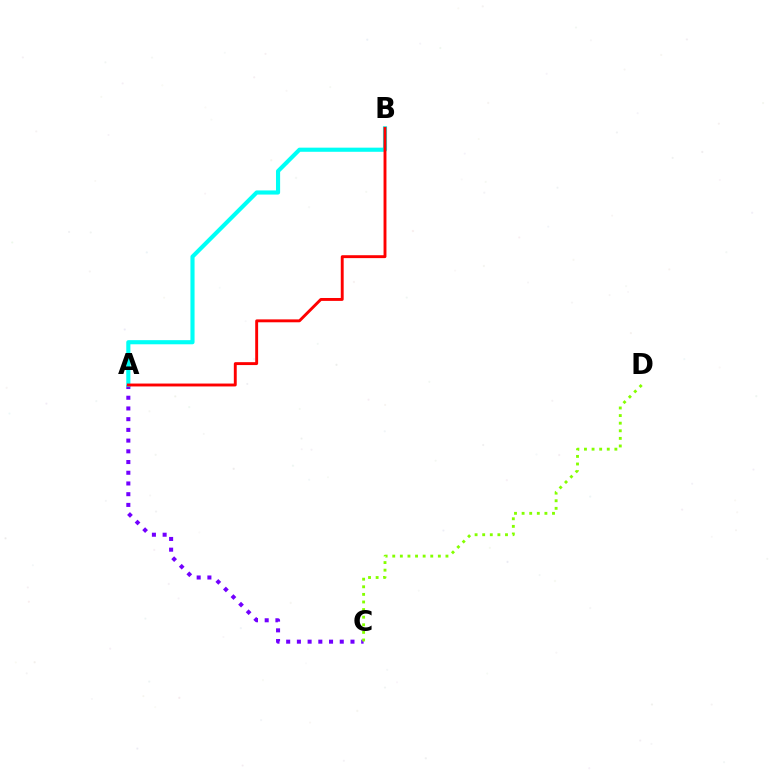{('A', 'C'): [{'color': '#7200ff', 'line_style': 'dotted', 'thickness': 2.91}], ('C', 'D'): [{'color': '#84ff00', 'line_style': 'dotted', 'thickness': 2.06}], ('A', 'B'): [{'color': '#00fff6', 'line_style': 'solid', 'thickness': 2.97}, {'color': '#ff0000', 'line_style': 'solid', 'thickness': 2.09}]}